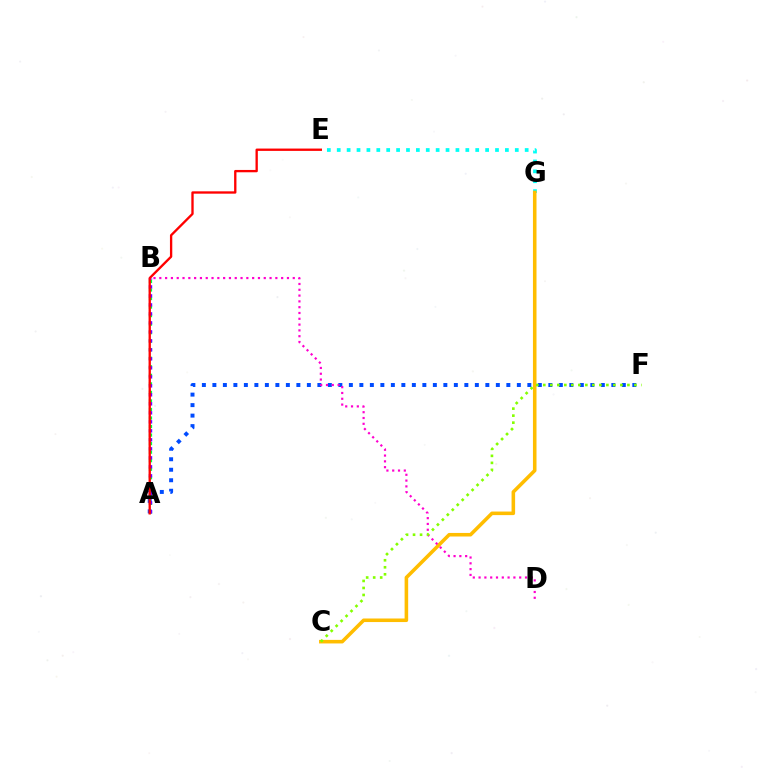{('E', 'G'): [{'color': '#00fff6', 'line_style': 'dotted', 'thickness': 2.69}], ('C', 'G'): [{'color': '#ffbd00', 'line_style': 'solid', 'thickness': 2.57}], ('A', 'B'): [{'color': '#00ff39', 'line_style': 'dotted', 'thickness': 2.32}, {'color': '#7200ff', 'line_style': 'dotted', 'thickness': 2.44}], ('A', 'F'): [{'color': '#004bff', 'line_style': 'dotted', 'thickness': 2.85}], ('A', 'E'): [{'color': '#ff0000', 'line_style': 'solid', 'thickness': 1.68}], ('B', 'D'): [{'color': '#ff00cf', 'line_style': 'dotted', 'thickness': 1.58}], ('C', 'F'): [{'color': '#84ff00', 'line_style': 'dotted', 'thickness': 1.9}]}